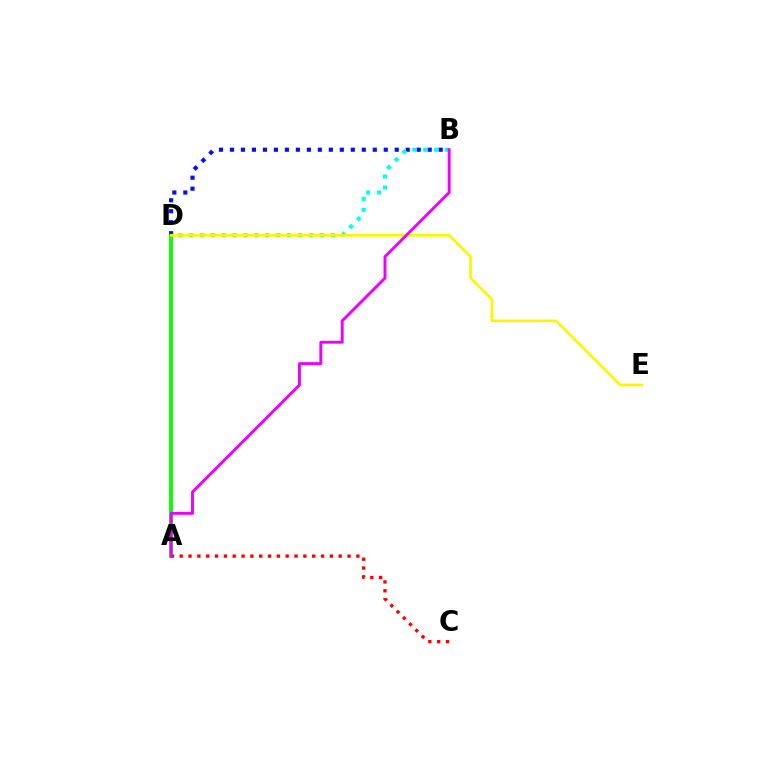{('A', 'D'): [{'color': '#08ff00', 'line_style': 'solid', 'thickness': 2.81}], ('B', 'D'): [{'color': '#0010ff', 'line_style': 'dotted', 'thickness': 2.98}, {'color': '#00fff6', 'line_style': 'dotted', 'thickness': 2.97}], ('D', 'E'): [{'color': '#fcf500', 'line_style': 'solid', 'thickness': 1.93}], ('A', 'C'): [{'color': '#ff0000', 'line_style': 'dotted', 'thickness': 2.4}], ('A', 'B'): [{'color': '#ee00ff', 'line_style': 'solid', 'thickness': 2.11}]}